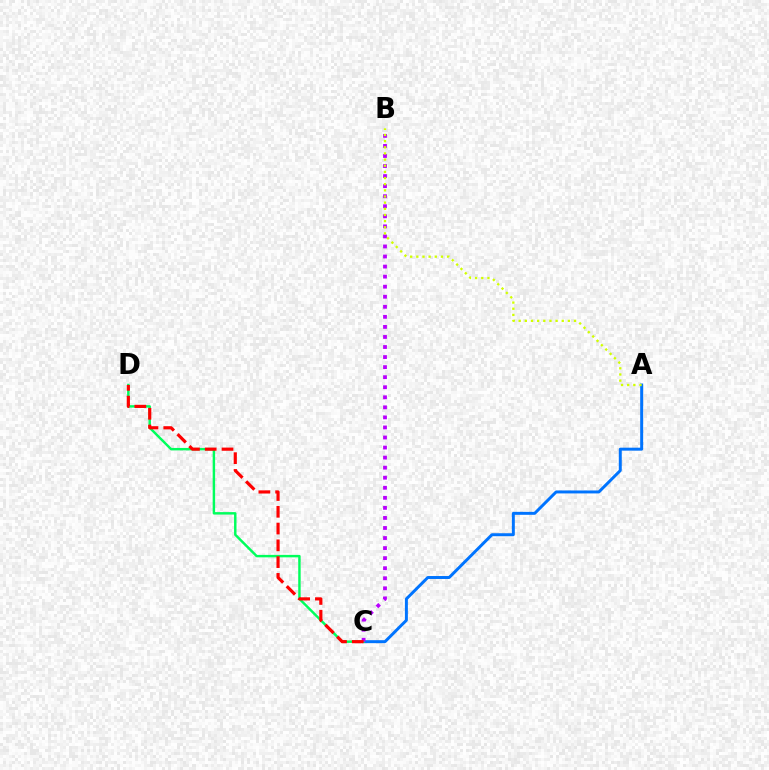{('A', 'C'): [{'color': '#0074ff', 'line_style': 'solid', 'thickness': 2.13}], ('C', 'D'): [{'color': '#00ff5c', 'line_style': 'solid', 'thickness': 1.76}, {'color': '#ff0000', 'line_style': 'dashed', 'thickness': 2.28}], ('B', 'C'): [{'color': '#b900ff', 'line_style': 'dotted', 'thickness': 2.73}], ('A', 'B'): [{'color': '#d1ff00', 'line_style': 'dotted', 'thickness': 1.67}]}